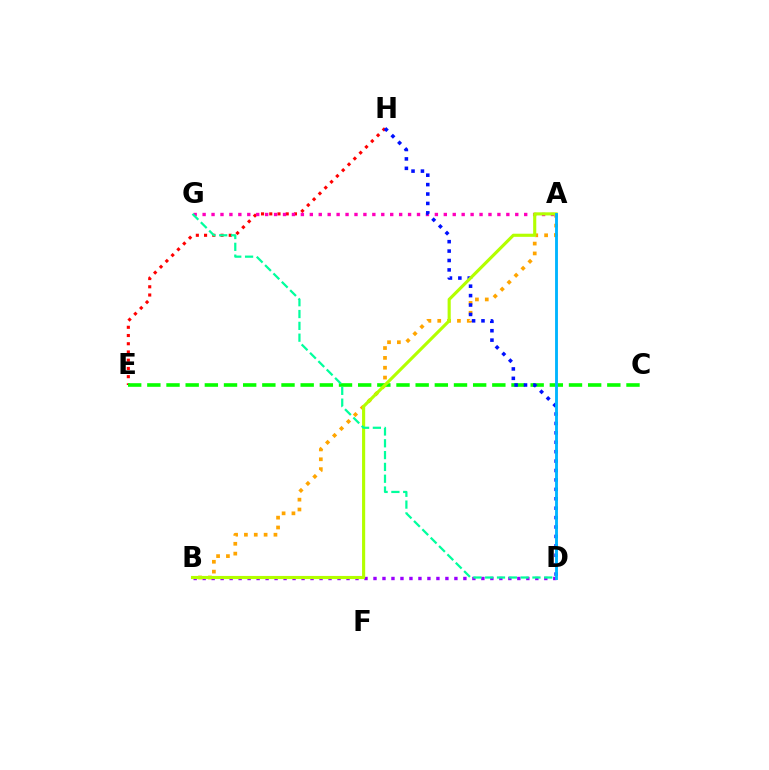{('A', 'B'): [{'color': '#ffa500', 'line_style': 'dotted', 'thickness': 2.67}, {'color': '#b3ff00', 'line_style': 'solid', 'thickness': 2.25}], ('B', 'D'): [{'color': '#9b00ff', 'line_style': 'dotted', 'thickness': 2.44}], ('E', 'H'): [{'color': '#ff0000', 'line_style': 'dotted', 'thickness': 2.24}], ('C', 'E'): [{'color': '#08ff00', 'line_style': 'dashed', 'thickness': 2.6}], ('A', 'G'): [{'color': '#ff00bd', 'line_style': 'dotted', 'thickness': 2.43}], ('D', 'H'): [{'color': '#0010ff', 'line_style': 'dotted', 'thickness': 2.56}], ('A', 'D'): [{'color': '#00b5ff', 'line_style': 'solid', 'thickness': 2.06}], ('D', 'G'): [{'color': '#00ff9d', 'line_style': 'dashed', 'thickness': 1.6}]}